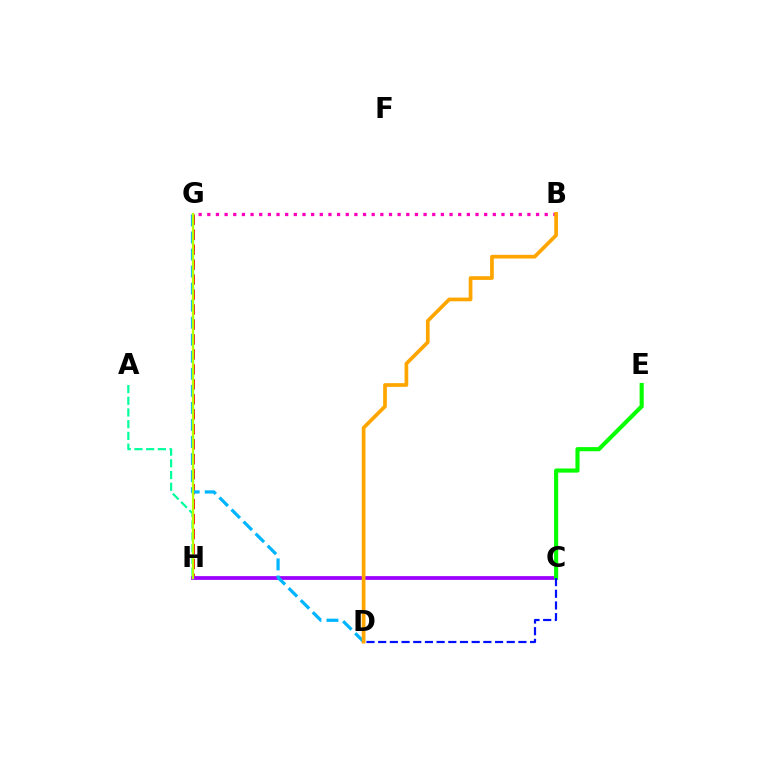{('G', 'H'): [{'color': '#ff0000', 'line_style': 'dashed', 'thickness': 2.03}, {'color': '#b3ff00', 'line_style': 'solid', 'thickness': 1.63}], ('C', 'H'): [{'color': '#9b00ff', 'line_style': 'solid', 'thickness': 2.7}], ('A', 'H'): [{'color': '#00ff9d', 'line_style': 'dashed', 'thickness': 1.59}], ('C', 'E'): [{'color': '#08ff00', 'line_style': 'solid', 'thickness': 2.97}], ('D', 'G'): [{'color': '#00b5ff', 'line_style': 'dashed', 'thickness': 2.31}], ('B', 'G'): [{'color': '#ff00bd', 'line_style': 'dotted', 'thickness': 2.35}], ('C', 'D'): [{'color': '#0010ff', 'line_style': 'dashed', 'thickness': 1.59}], ('B', 'D'): [{'color': '#ffa500', 'line_style': 'solid', 'thickness': 2.67}]}